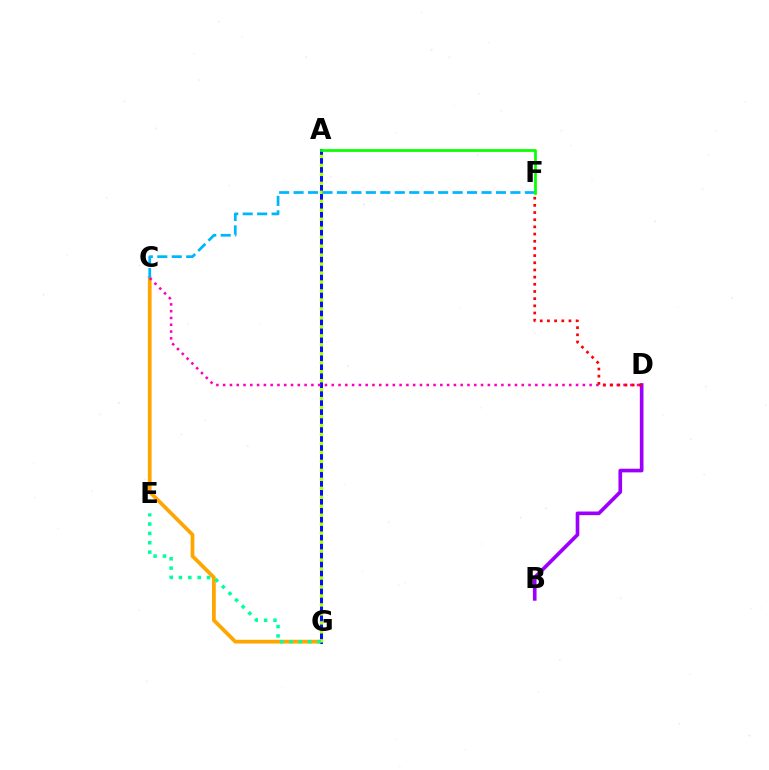{('C', 'G'): [{'color': '#ffa500', 'line_style': 'solid', 'thickness': 2.7}], ('A', 'G'): [{'color': '#0010ff', 'line_style': 'solid', 'thickness': 2.17}, {'color': '#b3ff00', 'line_style': 'dotted', 'thickness': 2.44}], ('C', 'D'): [{'color': '#ff00bd', 'line_style': 'dotted', 'thickness': 1.84}], ('B', 'D'): [{'color': '#9b00ff', 'line_style': 'solid', 'thickness': 2.63}], ('D', 'F'): [{'color': '#ff0000', 'line_style': 'dotted', 'thickness': 1.95}], ('E', 'G'): [{'color': '#00ff9d', 'line_style': 'dotted', 'thickness': 2.54}], ('C', 'F'): [{'color': '#00b5ff', 'line_style': 'dashed', 'thickness': 1.96}], ('A', 'F'): [{'color': '#08ff00', 'line_style': 'solid', 'thickness': 1.97}]}